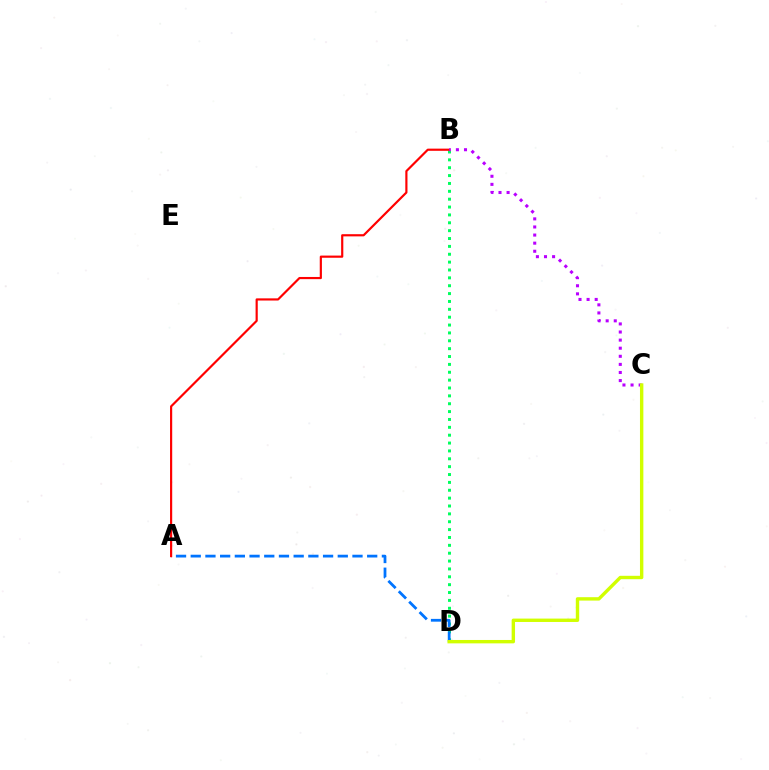{('B', 'D'): [{'color': '#00ff5c', 'line_style': 'dotted', 'thickness': 2.14}], ('A', 'D'): [{'color': '#0074ff', 'line_style': 'dashed', 'thickness': 2.0}], ('A', 'B'): [{'color': '#ff0000', 'line_style': 'solid', 'thickness': 1.57}], ('B', 'C'): [{'color': '#b900ff', 'line_style': 'dotted', 'thickness': 2.2}], ('C', 'D'): [{'color': '#d1ff00', 'line_style': 'solid', 'thickness': 2.44}]}